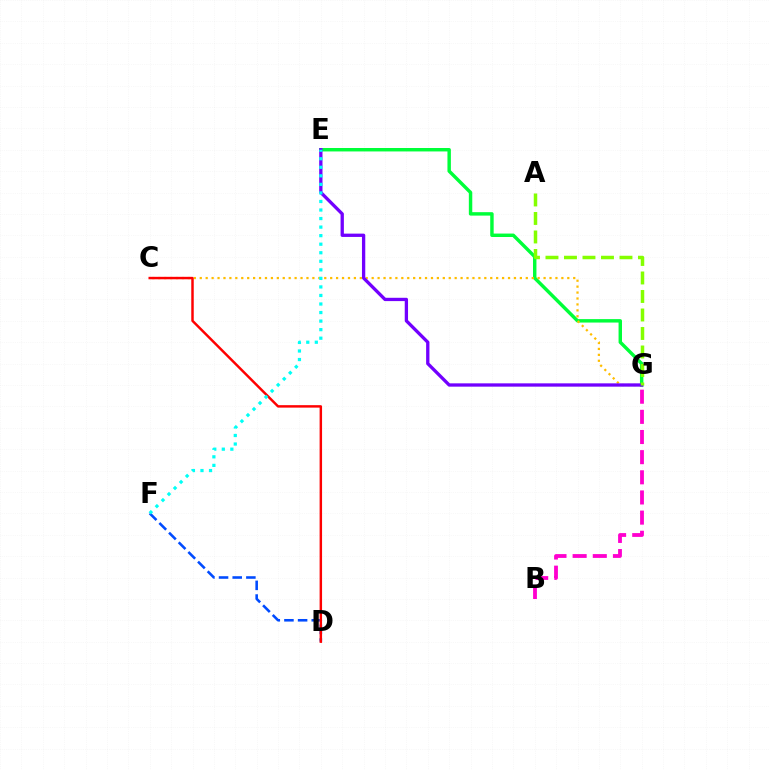{('E', 'G'): [{'color': '#00ff39', 'line_style': 'solid', 'thickness': 2.48}, {'color': '#7200ff', 'line_style': 'solid', 'thickness': 2.38}], ('D', 'F'): [{'color': '#004bff', 'line_style': 'dashed', 'thickness': 1.86}], ('C', 'G'): [{'color': '#ffbd00', 'line_style': 'dotted', 'thickness': 1.61}], ('C', 'D'): [{'color': '#ff0000', 'line_style': 'solid', 'thickness': 1.77}], ('B', 'G'): [{'color': '#ff00cf', 'line_style': 'dashed', 'thickness': 2.74}], ('E', 'F'): [{'color': '#00fff6', 'line_style': 'dotted', 'thickness': 2.32}], ('A', 'G'): [{'color': '#84ff00', 'line_style': 'dashed', 'thickness': 2.51}]}